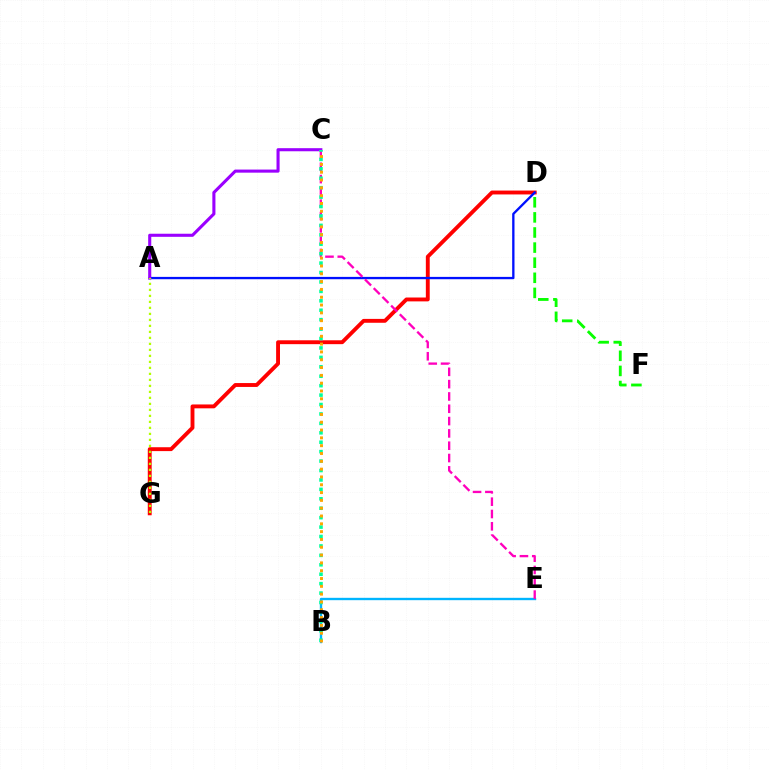{('D', 'G'): [{'color': '#ff0000', 'line_style': 'solid', 'thickness': 2.79}], ('B', 'E'): [{'color': '#00b5ff', 'line_style': 'solid', 'thickness': 1.7}], ('A', 'D'): [{'color': '#0010ff', 'line_style': 'solid', 'thickness': 1.67}], ('C', 'E'): [{'color': '#ff00bd', 'line_style': 'dashed', 'thickness': 1.67}], ('A', 'C'): [{'color': '#9b00ff', 'line_style': 'solid', 'thickness': 2.22}], ('A', 'G'): [{'color': '#b3ff00', 'line_style': 'dotted', 'thickness': 1.63}], ('B', 'C'): [{'color': '#00ff9d', 'line_style': 'dotted', 'thickness': 2.56}, {'color': '#ffa500', 'line_style': 'dotted', 'thickness': 2.12}], ('D', 'F'): [{'color': '#08ff00', 'line_style': 'dashed', 'thickness': 2.05}]}